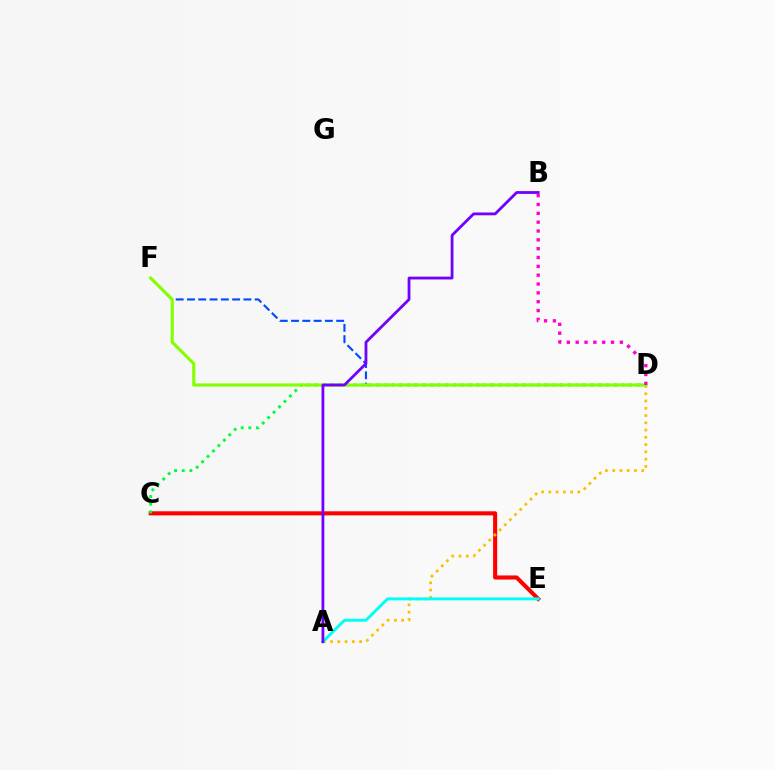{('D', 'F'): [{'color': '#004bff', 'line_style': 'dashed', 'thickness': 1.53}, {'color': '#84ff00', 'line_style': 'solid', 'thickness': 2.25}], ('C', 'E'): [{'color': '#ff0000', 'line_style': 'solid', 'thickness': 2.94}], ('A', 'D'): [{'color': '#ffbd00', 'line_style': 'dotted', 'thickness': 1.97}], ('C', 'D'): [{'color': '#00ff39', 'line_style': 'dotted', 'thickness': 2.08}], ('A', 'E'): [{'color': '#00fff6', 'line_style': 'solid', 'thickness': 2.12}], ('A', 'B'): [{'color': '#7200ff', 'line_style': 'solid', 'thickness': 2.02}], ('B', 'D'): [{'color': '#ff00cf', 'line_style': 'dotted', 'thickness': 2.4}]}